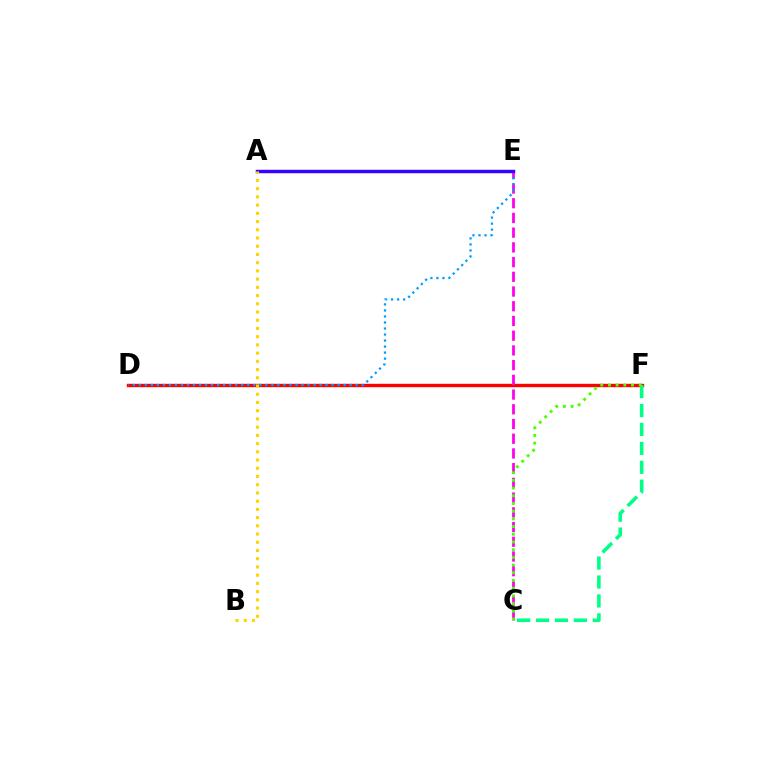{('D', 'F'): [{'color': '#ff0000', 'line_style': 'solid', 'thickness': 2.43}], ('C', 'E'): [{'color': '#ff00ed', 'line_style': 'dashed', 'thickness': 2.0}], ('C', 'F'): [{'color': '#00ff86', 'line_style': 'dashed', 'thickness': 2.57}, {'color': '#4fff00', 'line_style': 'dotted', 'thickness': 2.09}], ('D', 'E'): [{'color': '#009eff', 'line_style': 'dotted', 'thickness': 1.64}], ('A', 'E'): [{'color': '#3700ff', 'line_style': 'solid', 'thickness': 2.47}], ('A', 'B'): [{'color': '#ffd500', 'line_style': 'dotted', 'thickness': 2.23}]}